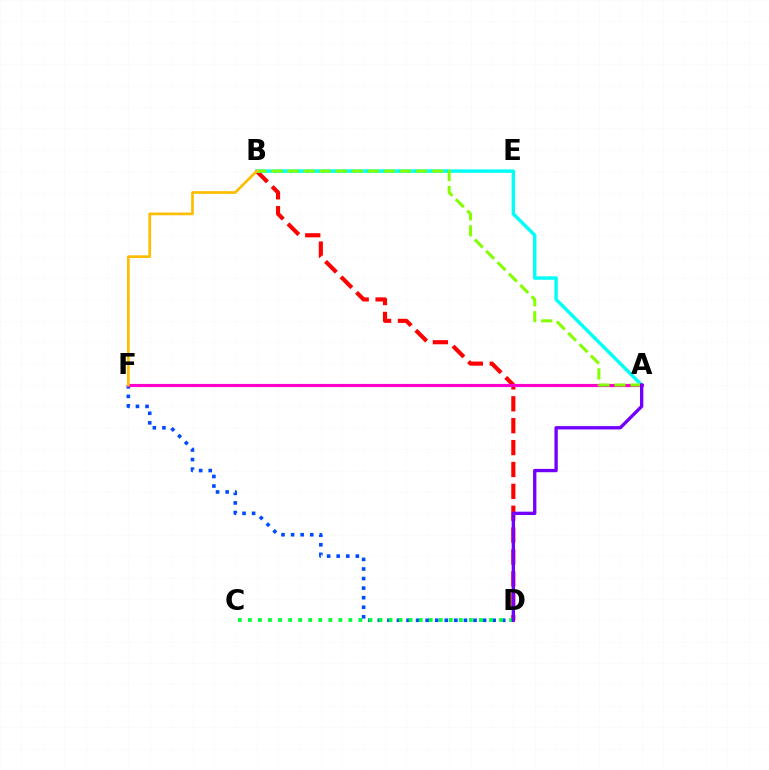{('B', 'D'): [{'color': '#ff0000', 'line_style': 'dashed', 'thickness': 2.97}], ('D', 'F'): [{'color': '#004bff', 'line_style': 'dotted', 'thickness': 2.6}], ('C', 'D'): [{'color': '#00ff39', 'line_style': 'dotted', 'thickness': 2.73}], ('A', 'B'): [{'color': '#00fff6', 'line_style': 'solid', 'thickness': 2.47}, {'color': '#84ff00', 'line_style': 'dashed', 'thickness': 2.18}], ('A', 'F'): [{'color': '#ff00cf', 'line_style': 'solid', 'thickness': 2.26}], ('B', 'F'): [{'color': '#ffbd00', 'line_style': 'solid', 'thickness': 1.95}], ('A', 'D'): [{'color': '#7200ff', 'line_style': 'solid', 'thickness': 2.4}]}